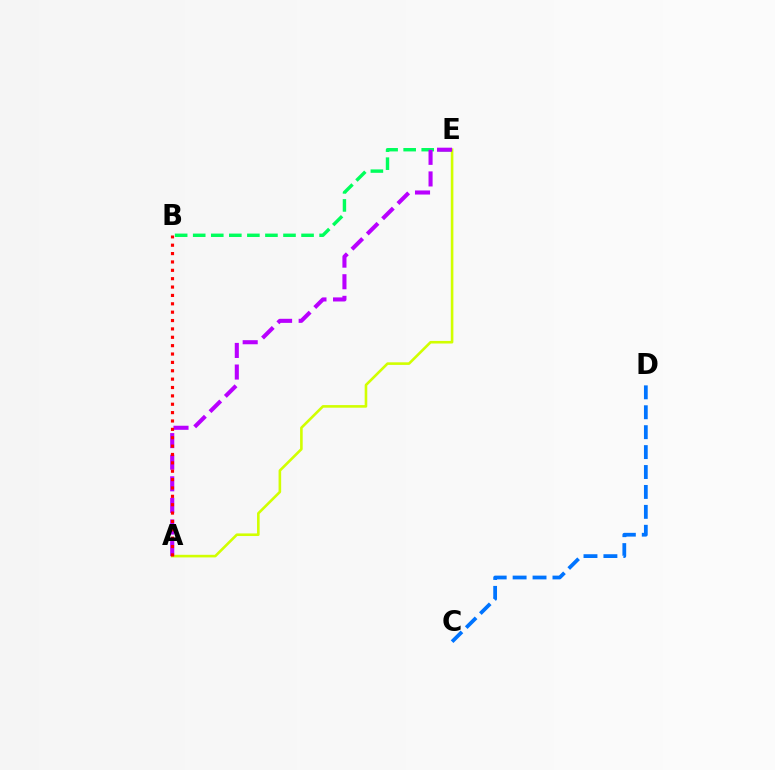{('B', 'E'): [{'color': '#00ff5c', 'line_style': 'dashed', 'thickness': 2.45}], ('A', 'E'): [{'color': '#d1ff00', 'line_style': 'solid', 'thickness': 1.87}, {'color': '#b900ff', 'line_style': 'dashed', 'thickness': 2.93}], ('C', 'D'): [{'color': '#0074ff', 'line_style': 'dashed', 'thickness': 2.71}], ('A', 'B'): [{'color': '#ff0000', 'line_style': 'dotted', 'thickness': 2.27}]}